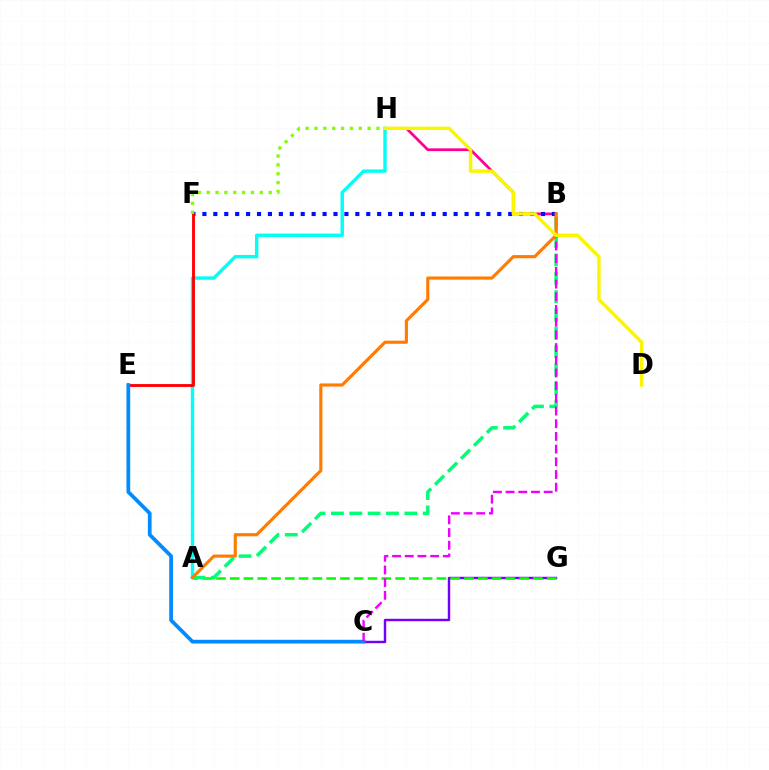{('C', 'G'): [{'color': '#7200ff', 'line_style': 'solid', 'thickness': 1.75}], ('B', 'H'): [{'color': '#ff0094', 'line_style': 'solid', 'thickness': 1.98}], ('A', 'H'): [{'color': '#00fff6', 'line_style': 'solid', 'thickness': 2.45}], ('B', 'F'): [{'color': '#0010ff', 'line_style': 'dotted', 'thickness': 2.97}], ('E', 'F'): [{'color': '#ff0000', 'line_style': 'solid', 'thickness': 2.06}], ('A', 'G'): [{'color': '#08ff00', 'line_style': 'dashed', 'thickness': 1.87}], ('F', 'H'): [{'color': '#84ff00', 'line_style': 'dotted', 'thickness': 2.41}], ('A', 'B'): [{'color': '#00ff74', 'line_style': 'dashed', 'thickness': 2.49}, {'color': '#ff7c00', 'line_style': 'solid', 'thickness': 2.26}], ('C', 'E'): [{'color': '#008cff', 'line_style': 'solid', 'thickness': 2.7}], ('B', 'C'): [{'color': '#ee00ff', 'line_style': 'dashed', 'thickness': 1.72}], ('D', 'H'): [{'color': '#fcf500', 'line_style': 'solid', 'thickness': 2.48}]}